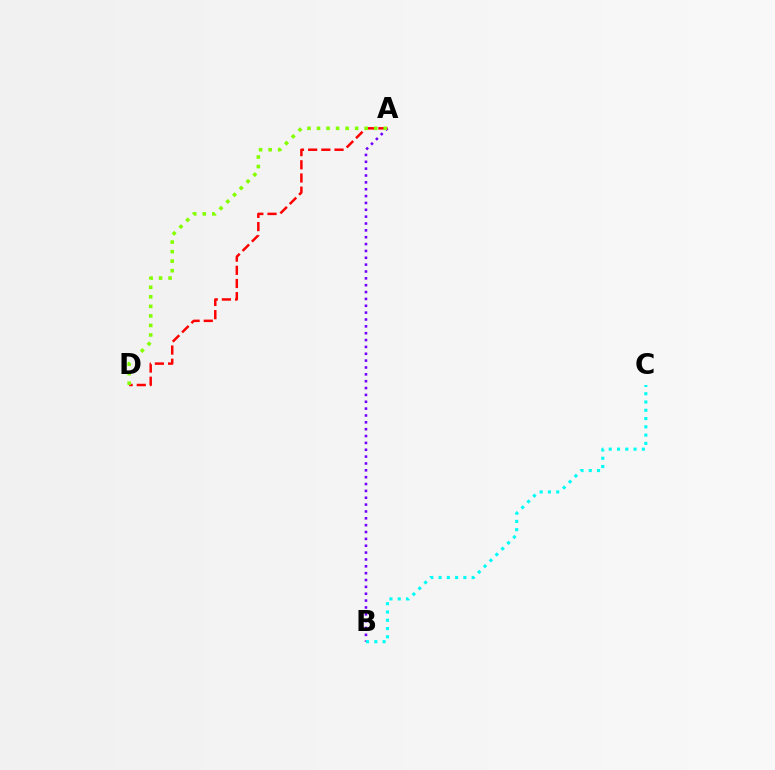{('A', 'B'): [{'color': '#7200ff', 'line_style': 'dotted', 'thickness': 1.86}], ('B', 'C'): [{'color': '#00fff6', 'line_style': 'dotted', 'thickness': 2.25}], ('A', 'D'): [{'color': '#ff0000', 'line_style': 'dashed', 'thickness': 1.79}, {'color': '#84ff00', 'line_style': 'dotted', 'thickness': 2.59}]}